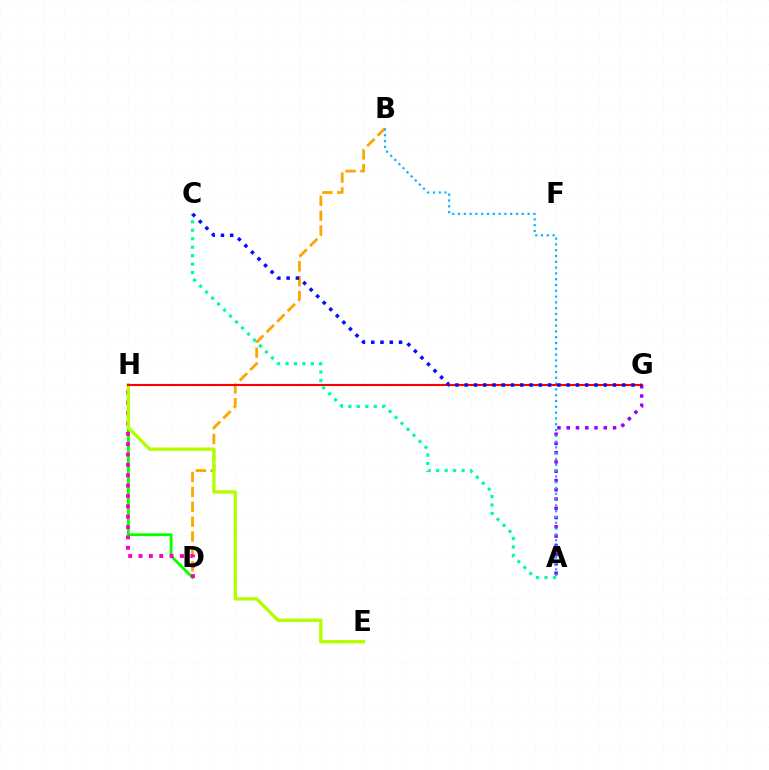{('A', 'G'): [{'color': '#9b00ff', 'line_style': 'dotted', 'thickness': 2.52}], ('B', 'D'): [{'color': '#ffa500', 'line_style': 'dashed', 'thickness': 2.02}], ('D', 'H'): [{'color': '#08ff00', 'line_style': 'solid', 'thickness': 2.05}, {'color': '#ff00bd', 'line_style': 'dotted', 'thickness': 2.82}], ('A', 'B'): [{'color': '#00b5ff', 'line_style': 'dotted', 'thickness': 1.58}], ('E', 'H'): [{'color': '#b3ff00', 'line_style': 'solid', 'thickness': 2.43}], ('G', 'H'): [{'color': '#ff0000', 'line_style': 'solid', 'thickness': 1.52}], ('A', 'C'): [{'color': '#00ff9d', 'line_style': 'dotted', 'thickness': 2.3}], ('C', 'G'): [{'color': '#0010ff', 'line_style': 'dotted', 'thickness': 2.52}]}